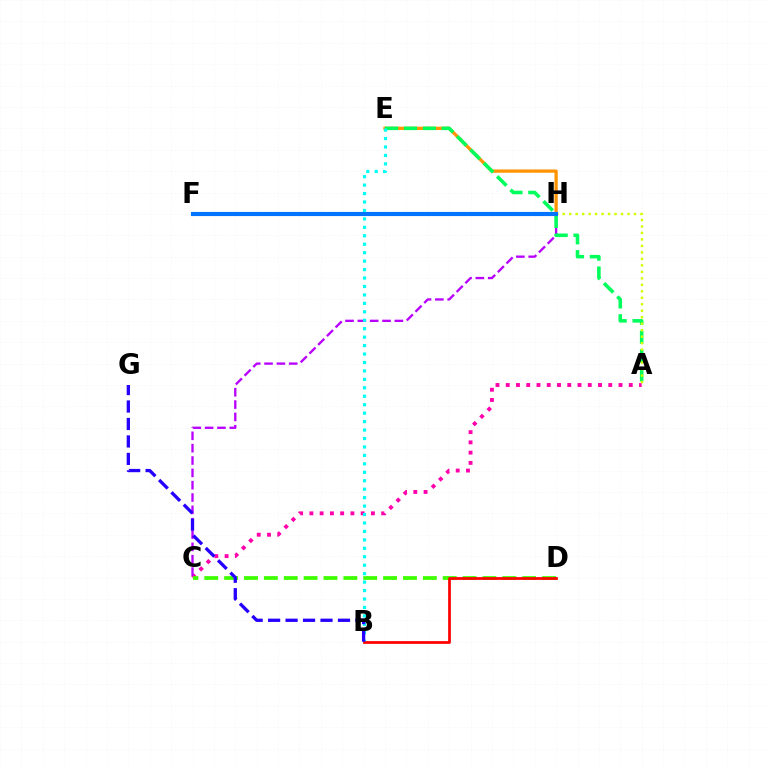{('A', 'C'): [{'color': '#ff00ac', 'line_style': 'dotted', 'thickness': 2.79}], ('C', 'H'): [{'color': '#b900ff', 'line_style': 'dashed', 'thickness': 1.68}], ('E', 'H'): [{'color': '#ff9400', 'line_style': 'solid', 'thickness': 2.36}], ('A', 'E'): [{'color': '#00ff5c', 'line_style': 'dashed', 'thickness': 2.56}], ('A', 'H'): [{'color': '#d1ff00', 'line_style': 'dotted', 'thickness': 1.76}], ('B', 'E'): [{'color': '#00fff6', 'line_style': 'dotted', 'thickness': 2.29}], ('C', 'D'): [{'color': '#3dff00', 'line_style': 'dashed', 'thickness': 2.7}], ('B', 'D'): [{'color': '#ff0000', 'line_style': 'solid', 'thickness': 1.97}], ('F', 'H'): [{'color': '#0074ff', 'line_style': 'solid', 'thickness': 2.98}], ('B', 'G'): [{'color': '#2500ff', 'line_style': 'dashed', 'thickness': 2.37}]}